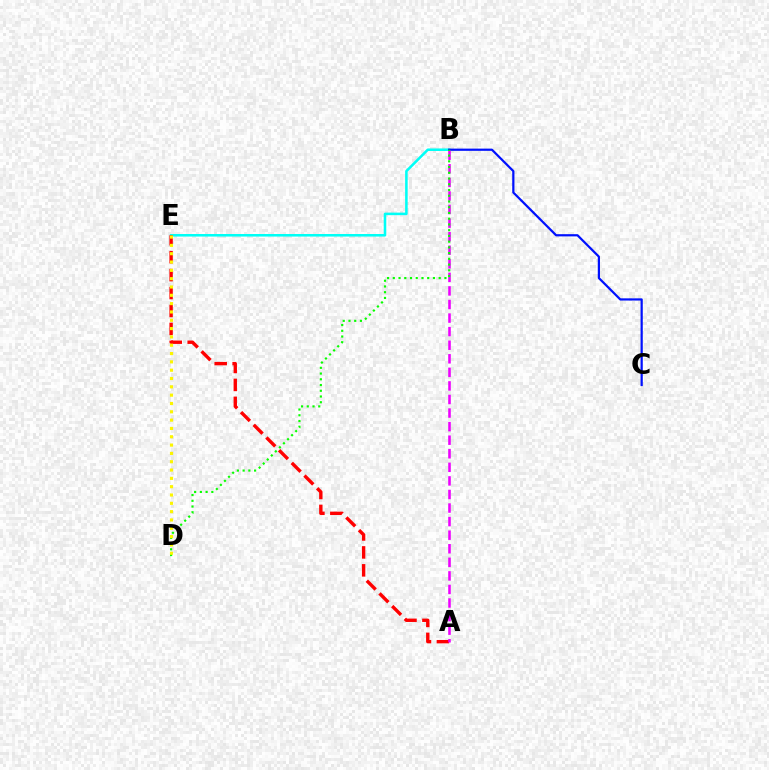{('B', 'E'): [{'color': '#00fff6', 'line_style': 'solid', 'thickness': 1.84}], ('B', 'C'): [{'color': '#0010ff', 'line_style': 'solid', 'thickness': 1.6}], ('A', 'E'): [{'color': '#ff0000', 'line_style': 'dashed', 'thickness': 2.44}], ('A', 'B'): [{'color': '#ee00ff', 'line_style': 'dashed', 'thickness': 1.84}], ('B', 'D'): [{'color': '#08ff00', 'line_style': 'dotted', 'thickness': 1.56}], ('D', 'E'): [{'color': '#fcf500', 'line_style': 'dotted', 'thickness': 2.26}]}